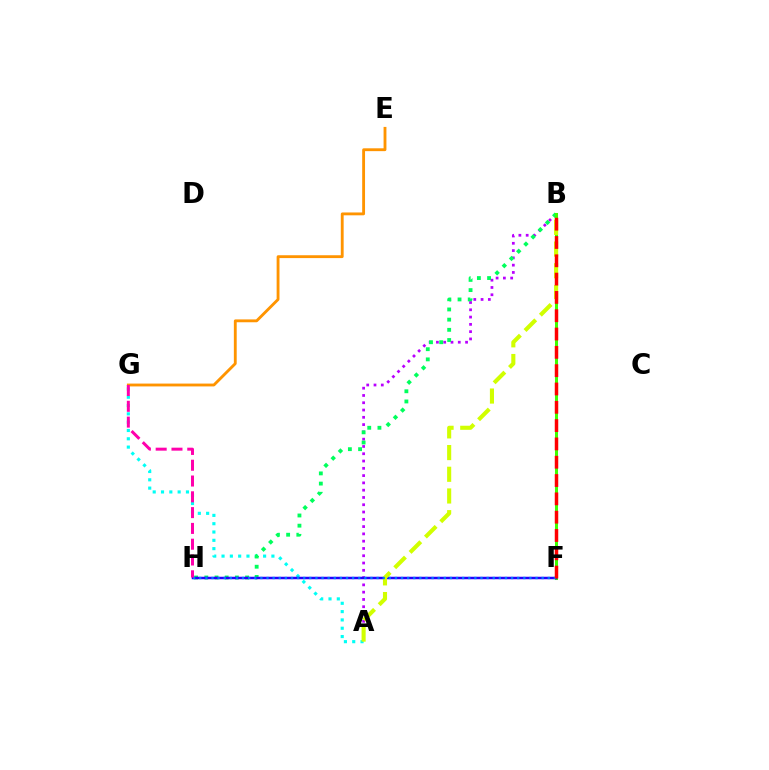{('A', 'G'): [{'color': '#00fff6', 'line_style': 'dotted', 'thickness': 2.26}], ('A', 'B'): [{'color': '#b900ff', 'line_style': 'dotted', 'thickness': 1.98}, {'color': '#d1ff00', 'line_style': 'dashed', 'thickness': 2.95}], ('B', 'H'): [{'color': '#00ff5c', 'line_style': 'dotted', 'thickness': 2.77}], ('B', 'F'): [{'color': '#3dff00', 'line_style': 'solid', 'thickness': 2.18}, {'color': '#ff0000', 'line_style': 'dashed', 'thickness': 2.49}], ('F', 'H'): [{'color': '#2500ff', 'line_style': 'solid', 'thickness': 1.79}, {'color': '#0074ff', 'line_style': 'dotted', 'thickness': 1.66}], ('E', 'G'): [{'color': '#ff9400', 'line_style': 'solid', 'thickness': 2.05}], ('G', 'H'): [{'color': '#ff00ac', 'line_style': 'dashed', 'thickness': 2.15}]}